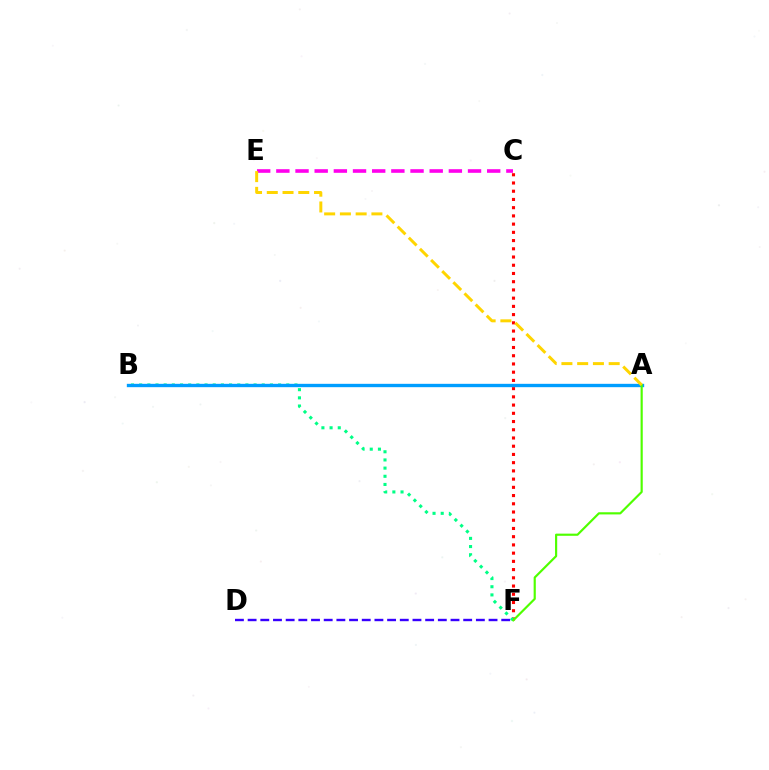{('C', 'E'): [{'color': '#ff00ed', 'line_style': 'dashed', 'thickness': 2.6}], ('C', 'F'): [{'color': '#ff0000', 'line_style': 'dotted', 'thickness': 2.23}], ('B', 'F'): [{'color': '#00ff86', 'line_style': 'dotted', 'thickness': 2.22}], ('A', 'B'): [{'color': '#009eff', 'line_style': 'solid', 'thickness': 2.41}], ('D', 'F'): [{'color': '#3700ff', 'line_style': 'dashed', 'thickness': 1.72}], ('A', 'F'): [{'color': '#4fff00', 'line_style': 'solid', 'thickness': 1.56}], ('A', 'E'): [{'color': '#ffd500', 'line_style': 'dashed', 'thickness': 2.14}]}